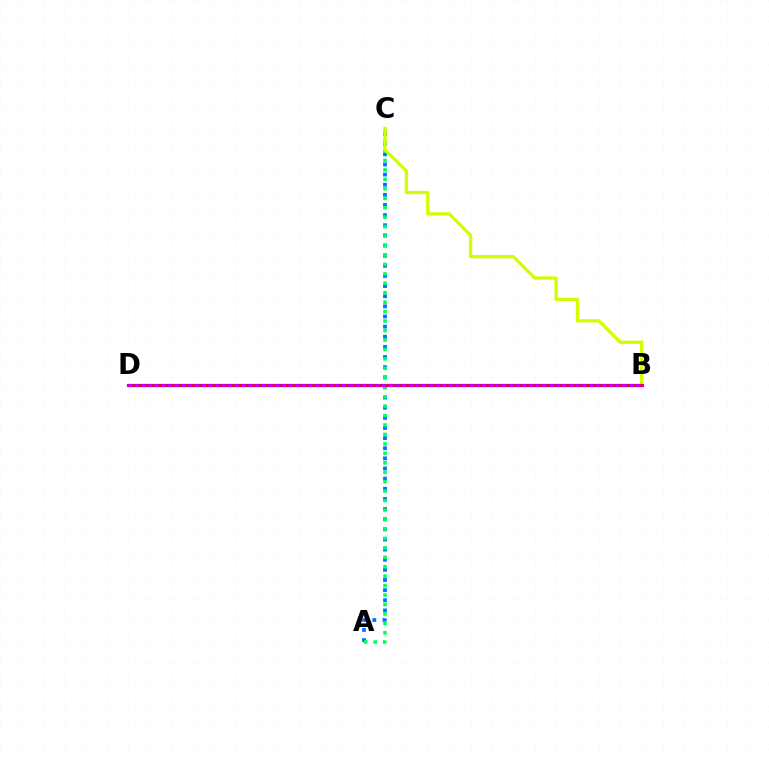{('A', 'C'): [{'color': '#0074ff', 'line_style': 'dotted', 'thickness': 2.75}, {'color': '#00ff5c', 'line_style': 'dotted', 'thickness': 2.57}], ('B', 'C'): [{'color': '#d1ff00', 'line_style': 'solid', 'thickness': 2.36}], ('B', 'D'): [{'color': '#b900ff', 'line_style': 'solid', 'thickness': 2.33}, {'color': '#ff0000', 'line_style': 'dotted', 'thickness': 1.82}]}